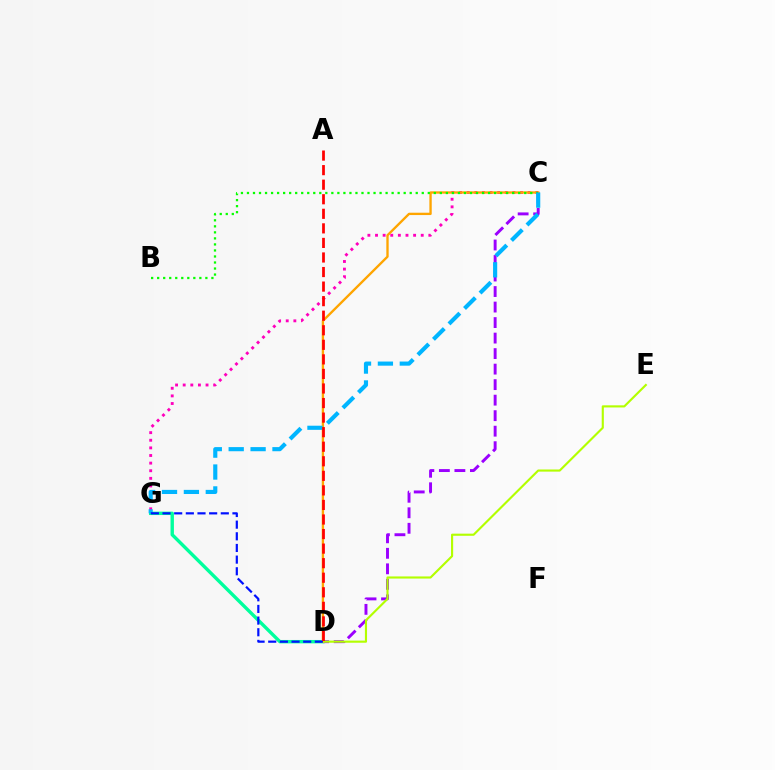{('D', 'G'): [{'color': '#00ff9d', 'line_style': 'solid', 'thickness': 2.44}, {'color': '#0010ff', 'line_style': 'dashed', 'thickness': 1.58}], ('C', 'G'): [{'color': '#ff00bd', 'line_style': 'dotted', 'thickness': 2.07}, {'color': '#00b5ff', 'line_style': 'dashed', 'thickness': 2.97}], ('C', 'D'): [{'color': '#9b00ff', 'line_style': 'dashed', 'thickness': 2.11}, {'color': '#ffa500', 'line_style': 'solid', 'thickness': 1.69}], ('B', 'C'): [{'color': '#08ff00', 'line_style': 'dotted', 'thickness': 1.64}], ('D', 'E'): [{'color': '#b3ff00', 'line_style': 'solid', 'thickness': 1.54}], ('A', 'D'): [{'color': '#ff0000', 'line_style': 'dashed', 'thickness': 1.98}]}